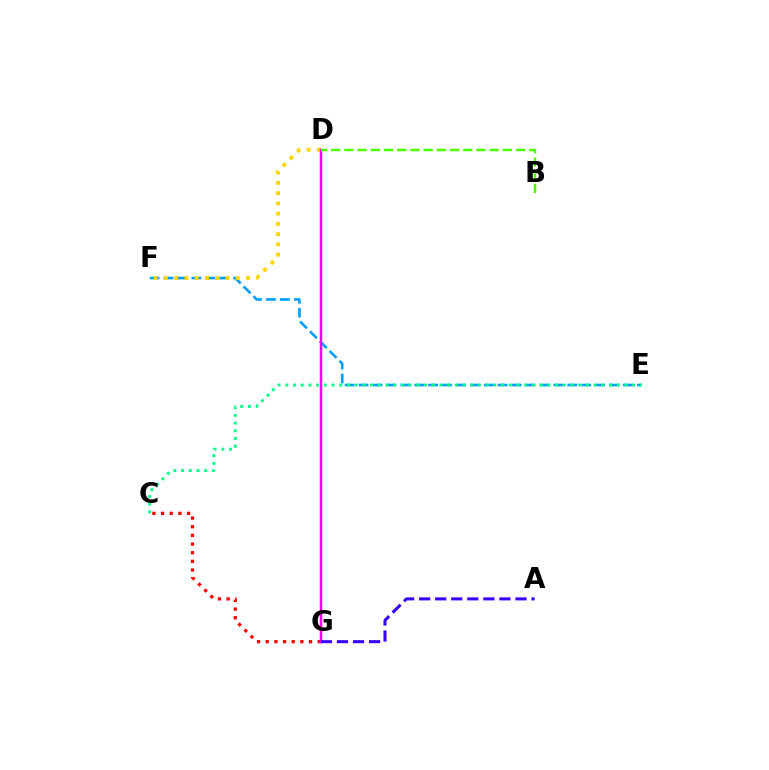{('E', 'F'): [{'color': '#009eff', 'line_style': 'dashed', 'thickness': 1.89}], ('C', 'G'): [{'color': '#ff0000', 'line_style': 'dotted', 'thickness': 2.35}], ('D', 'F'): [{'color': '#ffd500', 'line_style': 'dotted', 'thickness': 2.78}], ('D', 'G'): [{'color': '#ff00ed', 'line_style': 'solid', 'thickness': 1.77}], ('A', 'G'): [{'color': '#3700ff', 'line_style': 'dashed', 'thickness': 2.18}], ('B', 'D'): [{'color': '#4fff00', 'line_style': 'dashed', 'thickness': 1.79}], ('C', 'E'): [{'color': '#00ff86', 'line_style': 'dotted', 'thickness': 2.09}]}